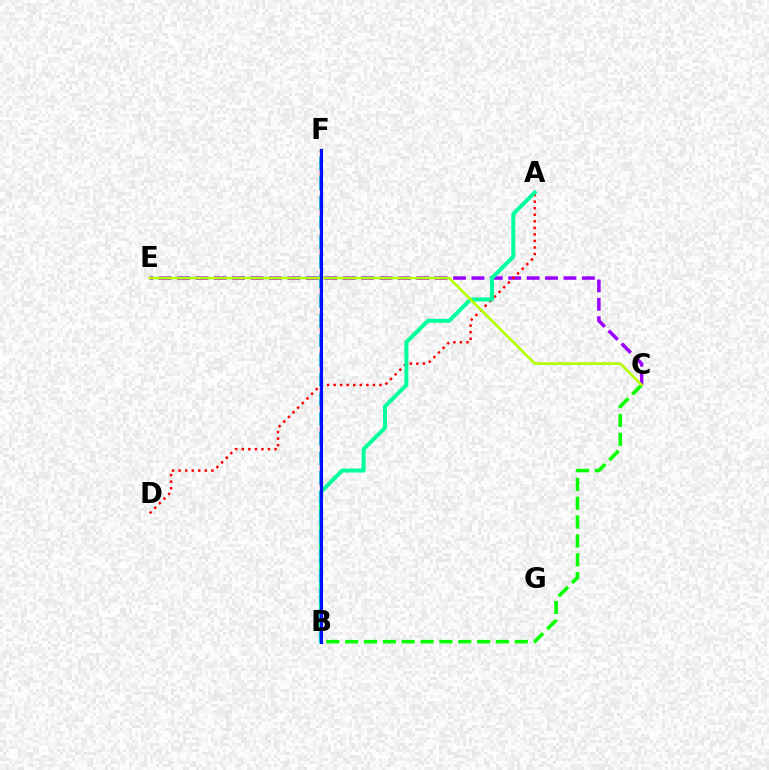{('B', 'C'): [{'color': '#08ff00', 'line_style': 'dashed', 'thickness': 2.56}], ('C', 'E'): [{'color': '#9b00ff', 'line_style': 'dashed', 'thickness': 2.5}, {'color': '#b3ff00', 'line_style': 'solid', 'thickness': 1.85}], ('A', 'D'): [{'color': '#ff0000', 'line_style': 'dotted', 'thickness': 1.78}], ('B', 'F'): [{'color': '#ff00bd', 'line_style': 'dashed', 'thickness': 1.75}, {'color': '#00b5ff', 'line_style': 'dashed', 'thickness': 2.67}, {'color': '#ffa500', 'line_style': 'solid', 'thickness': 1.57}, {'color': '#0010ff', 'line_style': 'solid', 'thickness': 2.25}], ('A', 'B'): [{'color': '#00ff9d', 'line_style': 'solid', 'thickness': 2.87}]}